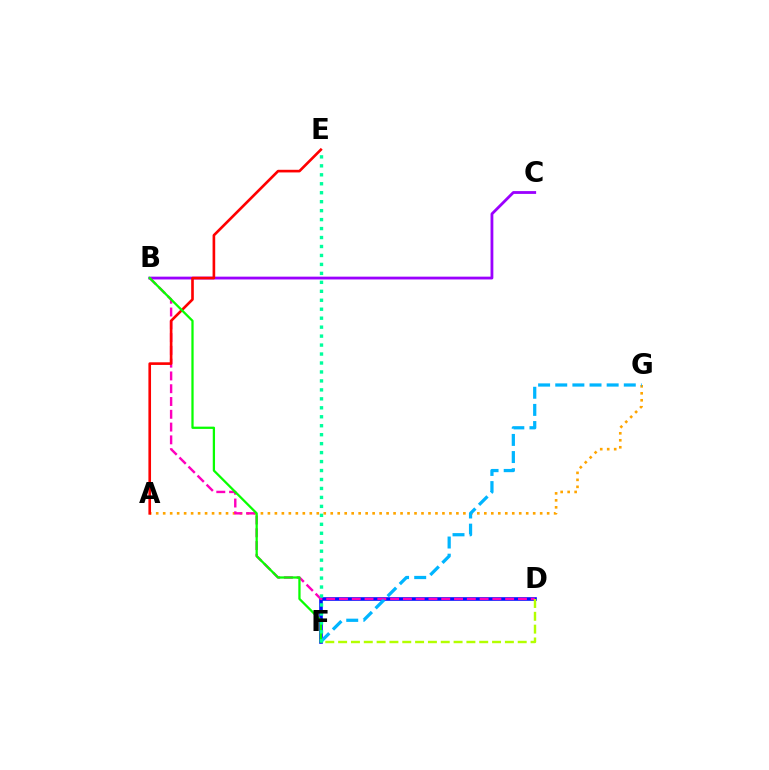{('B', 'C'): [{'color': '#9b00ff', 'line_style': 'solid', 'thickness': 2.02}], ('A', 'G'): [{'color': '#ffa500', 'line_style': 'dotted', 'thickness': 1.9}], ('D', 'F'): [{'color': '#0010ff', 'line_style': 'solid', 'thickness': 2.61}, {'color': '#b3ff00', 'line_style': 'dashed', 'thickness': 1.74}], ('B', 'D'): [{'color': '#ff00bd', 'line_style': 'dashed', 'thickness': 1.74}], ('A', 'E'): [{'color': '#ff0000', 'line_style': 'solid', 'thickness': 1.9}], ('F', 'G'): [{'color': '#00b5ff', 'line_style': 'dashed', 'thickness': 2.33}], ('B', 'F'): [{'color': '#08ff00', 'line_style': 'solid', 'thickness': 1.63}], ('E', 'F'): [{'color': '#00ff9d', 'line_style': 'dotted', 'thickness': 2.43}]}